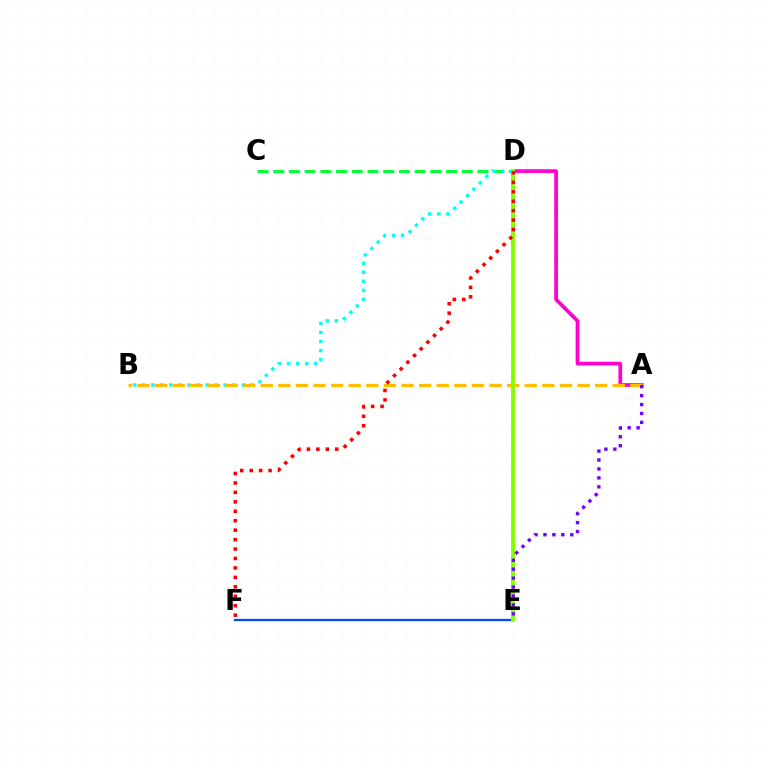{('C', 'D'): [{'color': '#00ff39', 'line_style': 'dashed', 'thickness': 2.13}], ('E', 'F'): [{'color': '#004bff', 'line_style': 'solid', 'thickness': 1.65}], ('A', 'D'): [{'color': '#ff00cf', 'line_style': 'solid', 'thickness': 2.68}], ('B', 'D'): [{'color': '#00fff6', 'line_style': 'dotted', 'thickness': 2.46}], ('A', 'B'): [{'color': '#ffbd00', 'line_style': 'dashed', 'thickness': 2.39}], ('D', 'E'): [{'color': '#84ff00', 'line_style': 'solid', 'thickness': 2.8}], ('A', 'E'): [{'color': '#7200ff', 'line_style': 'dotted', 'thickness': 2.43}], ('D', 'F'): [{'color': '#ff0000', 'line_style': 'dotted', 'thickness': 2.57}]}